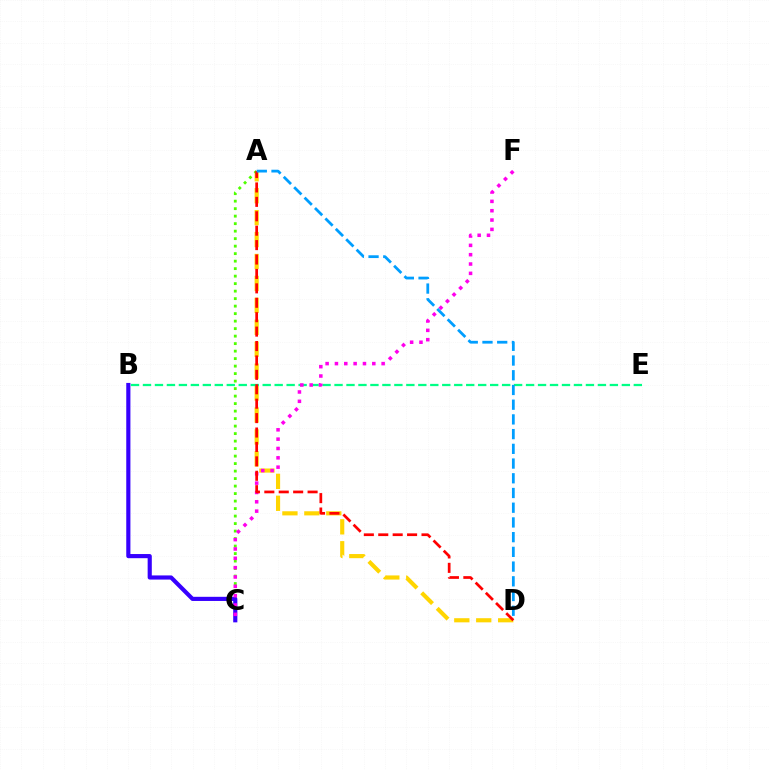{('A', 'D'): [{'color': '#ffd500', 'line_style': 'dashed', 'thickness': 2.98}, {'color': '#ff0000', 'line_style': 'dashed', 'thickness': 1.96}, {'color': '#009eff', 'line_style': 'dashed', 'thickness': 2.0}], ('A', 'C'): [{'color': '#4fff00', 'line_style': 'dotted', 'thickness': 2.04}], ('B', 'C'): [{'color': '#3700ff', 'line_style': 'solid', 'thickness': 2.99}], ('B', 'E'): [{'color': '#00ff86', 'line_style': 'dashed', 'thickness': 1.63}], ('C', 'F'): [{'color': '#ff00ed', 'line_style': 'dotted', 'thickness': 2.54}]}